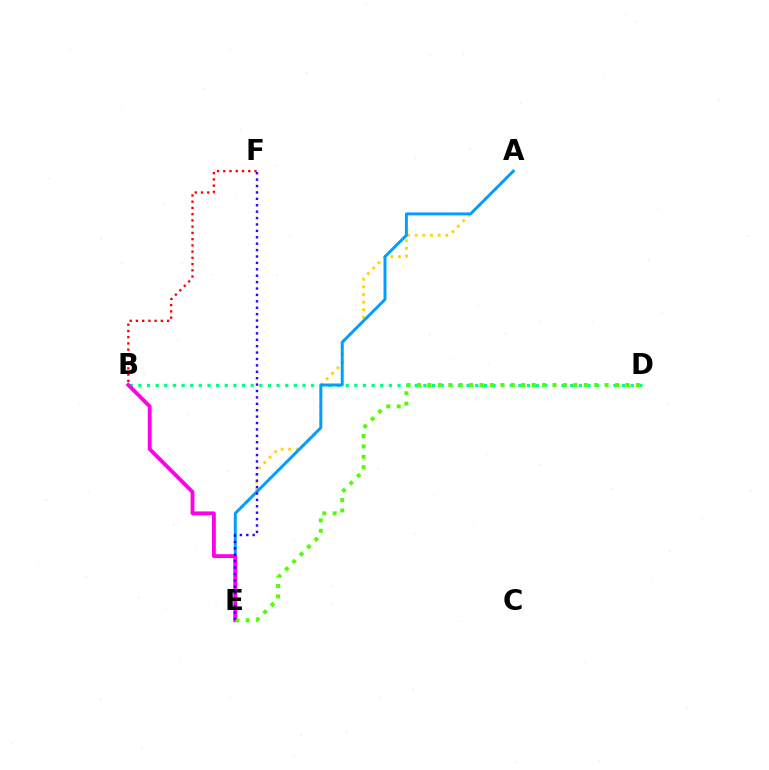{('A', 'E'): [{'color': '#ffd500', 'line_style': 'dotted', 'thickness': 2.08}, {'color': '#009eff', 'line_style': 'solid', 'thickness': 2.13}], ('B', 'D'): [{'color': '#00ff86', 'line_style': 'dotted', 'thickness': 2.35}], ('B', 'F'): [{'color': '#ff0000', 'line_style': 'dotted', 'thickness': 1.69}], ('B', 'E'): [{'color': '#ff00ed', 'line_style': 'solid', 'thickness': 2.77}], ('D', 'E'): [{'color': '#4fff00', 'line_style': 'dotted', 'thickness': 2.83}], ('E', 'F'): [{'color': '#3700ff', 'line_style': 'dotted', 'thickness': 1.74}]}